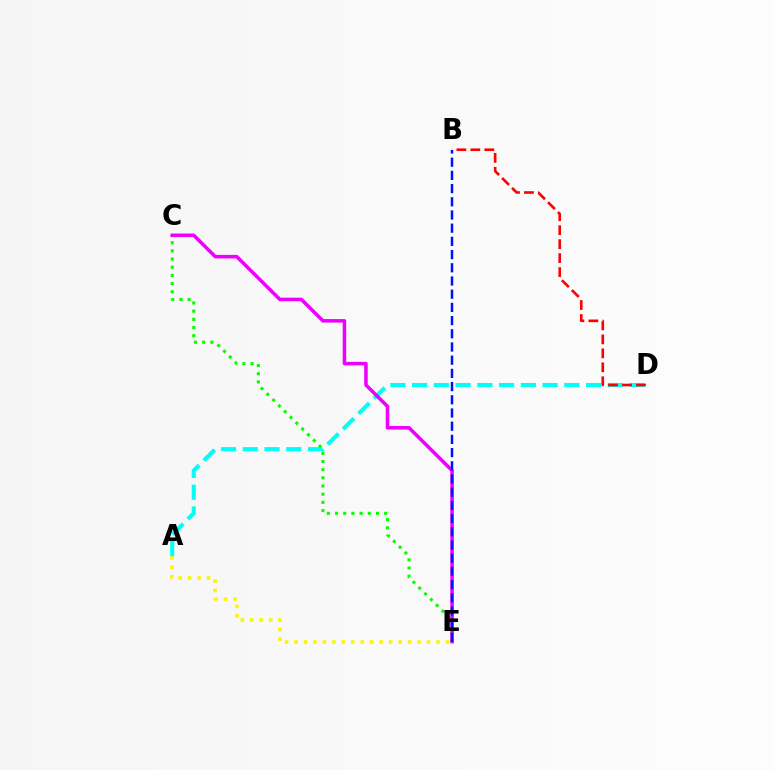{('A', 'D'): [{'color': '#00fff6', 'line_style': 'dashed', 'thickness': 2.95}], ('C', 'E'): [{'color': '#08ff00', 'line_style': 'dotted', 'thickness': 2.22}, {'color': '#ee00ff', 'line_style': 'solid', 'thickness': 2.54}], ('A', 'E'): [{'color': '#fcf500', 'line_style': 'dotted', 'thickness': 2.57}], ('B', 'D'): [{'color': '#ff0000', 'line_style': 'dashed', 'thickness': 1.9}], ('B', 'E'): [{'color': '#0010ff', 'line_style': 'dashed', 'thickness': 1.79}]}